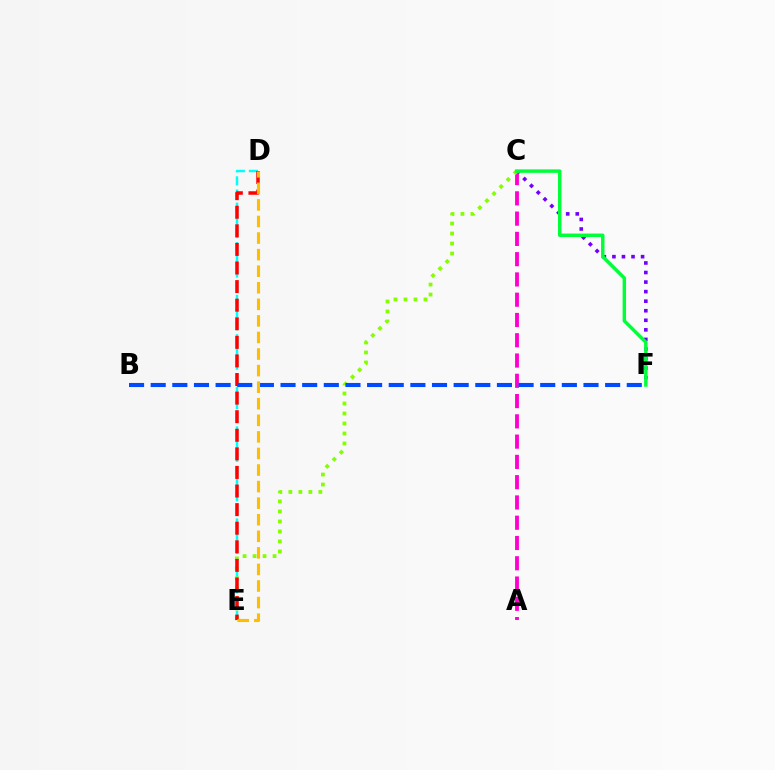{('C', 'F'): [{'color': '#7200ff', 'line_style': 'dotted', 'thickness': 2.6}, {'color': '#00ff39', 'line_style': 'solid', 'thickness': 2.48}], ('D', 'E'): [{'color': '#00fff6', 'line_style': 'dashed', 'thickness': 1.79}, {'color': '#ff0000', 'line_style': 'dashed', 'thickness': 2.52}, {'color': '#ffbd00', 'line_style': 'dashed', 'thickness': 2.25}], ('A', 'C'): [{'color': '#ff00cf', 'line_style': 'dashed', 'thickness': 2.75}], ('C', 'E'): [{'color': '#84ff00', 'line_style': 'dotted', 'thickness': 2.72}], ('B', 'F'): [{'color': '#004bff', 'line_style': 'dashed', 'thickness': 2.94}]}